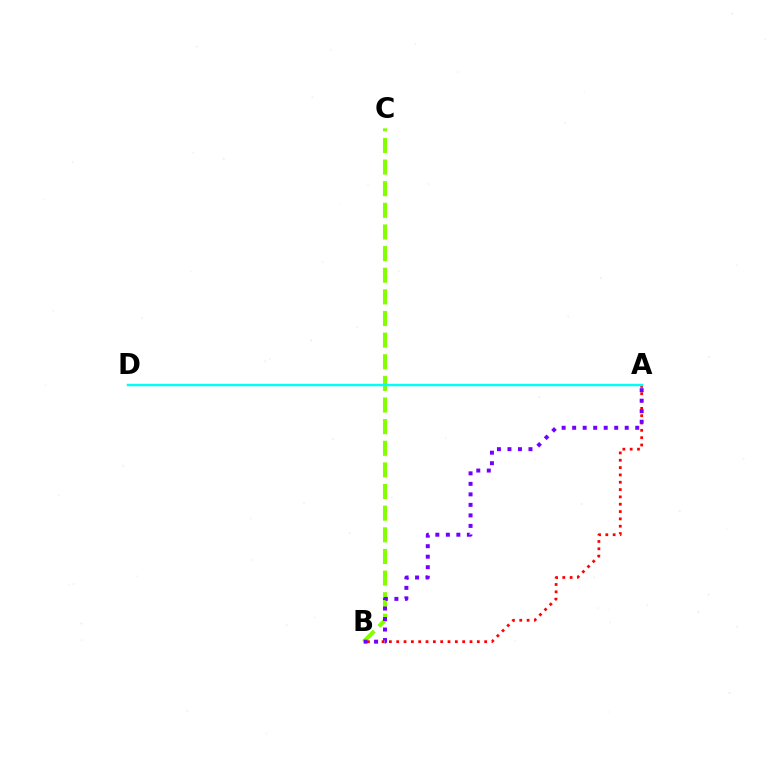{('A', 'B'): [{'color': '#ff0000', 'line_style': 'dotted', 'thickness': 1.99}, {'color': '#7200ff', 'line_style': 'dotted', 'thickness': 2.86}], ('B', 'C'): [{'color': '#84ff00', 'line_style': 'dashed', 'thickness': 2.94}], ('A', 'D'): [{'color': '#00fff6', 'line_style': 'solid', 'thickness': 1.77}]}